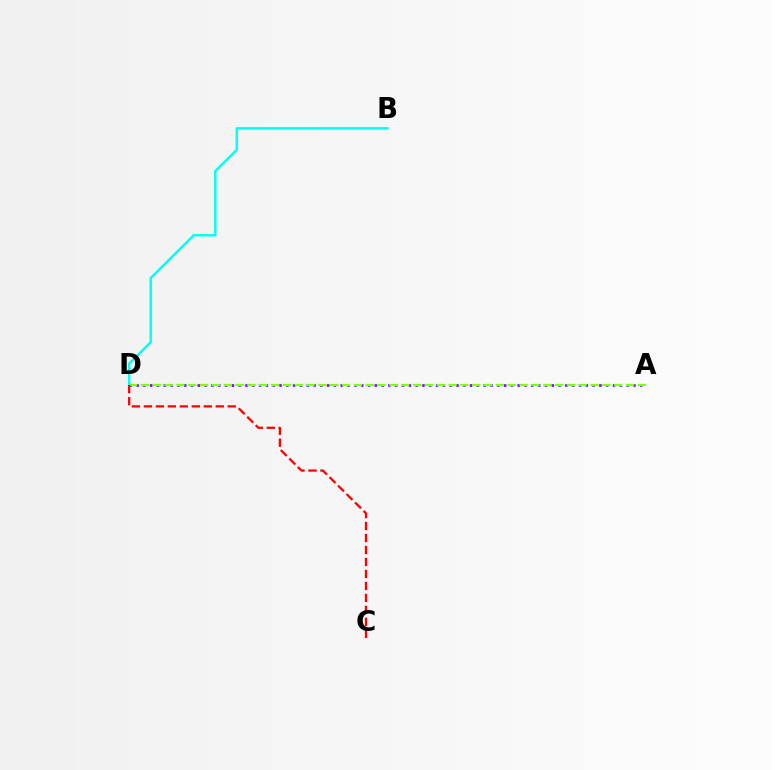{('B', 'D'): [{'color': '#00fff6', 'line_style': 'solid', 'thickness': 1.75}], ('A', 'D'): [{'color': '#7200ff', 'line_style': 'dotted', 'thickness': 1.85}, {'color': '#84ff00', 'line_style': 'dashed', 'thickness': 1.61}], ('C', 'D'): [{'color': '#ff0000', 'line_style': 'dashed', 'thickness': 1.63}]}